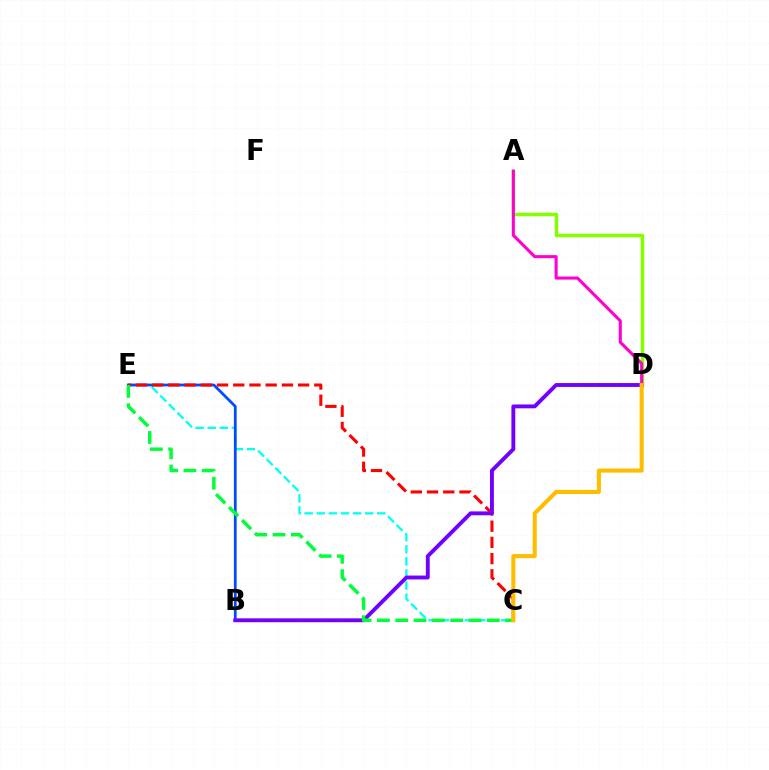{('C', 'E'): [{'color': '#00fff6', 'line_style': 'dashed', 'thickness': 1.65}, {'color': '#ff0000', 'line_style': 'dashed', 'thickness': 2.2}, {'color': '#00ff39', 'line_style': 'dashed', 'thickness': 2.49}], ('A', 'D'): [{'color': '#84ff00', 'line_style': 'solid', 'thickness': 2.5}, {'color': '#ff00cf', 'line_style': 'solid', 'thickness': 2.21}], ('B', 'E'): [{'color': '#004bff', 'line_style': 'solid', 'thickness': 1.99}], ('B', 'D'): [{'color': '#7200ff', 'line_style': 'solid', 'thickness': 2.79}], ('C', 'D'): [{'color': '#ffbd00', 'line_style': 'solid', 'thickness': 2.93}]}